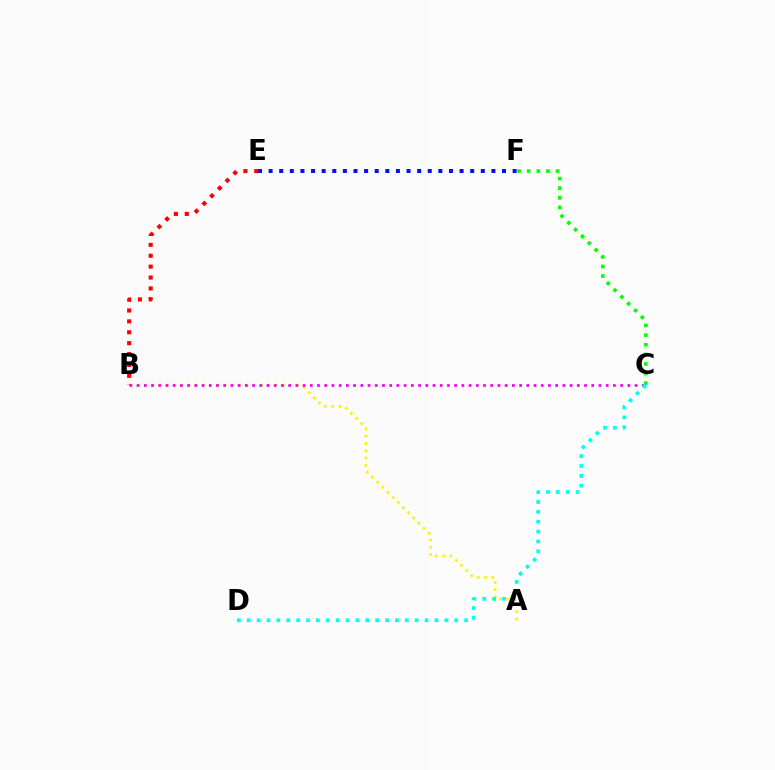{('A', 'B'): [{'color': '#fcf500', 'line_style': 'dotted', 'thickness': 1.97}], ('B', 'C'): [{'color': '#ee00ff', 'line_style': 'dotted', 'thickness': 1.96}], ('C', 'F'): [{'color': '#08ff00', 'line_style': 'dotted', 'thickness': 2.61}], ('C', 'D'): [{'color': '#00fff6', 'line_style': 'dotted', 'thickness': 2.68}], ('E', 'F'): [{'color': '#0010ff', 'line_style': 'dotted', 'thickness': 2.88}], ('B', 'E'): [{'color': '#ff0000', 'line_style': 'dotted', 'thickness': 2.96}]}